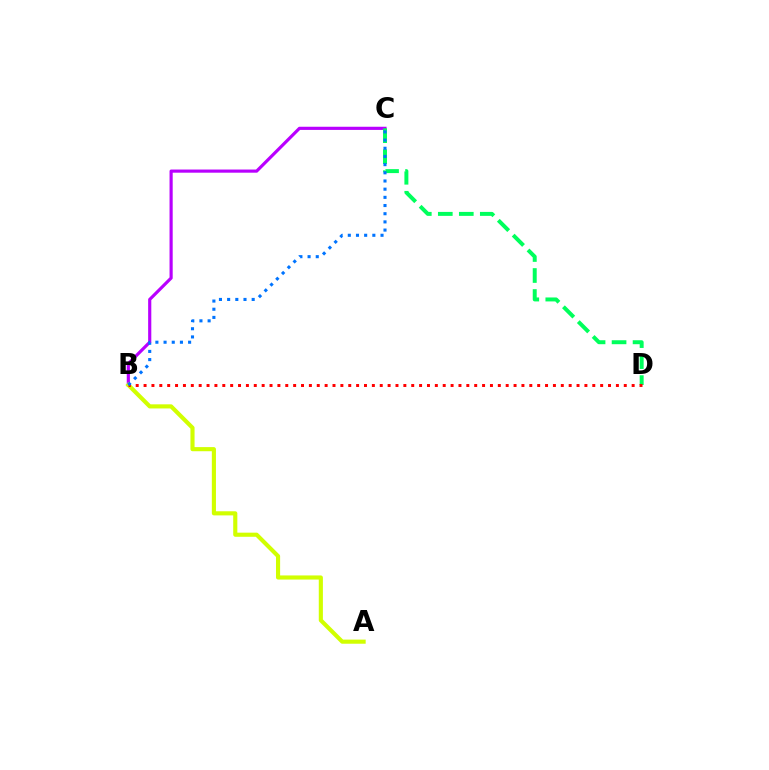{('B', 'C'): [{'color': '#b900ff', 'line_style': 'solid', 'thickness': 2.28}, {'color': '#0074ff', 'line_style': 'dotted', 'thickness': 2.22}], ('C', 'D'): [{'color': '#00ff5c', 'line_style': 'dashed', 'thickness': 2.85}], ('A', 'B'): [{'color': '#d1ff00', 'line_style': 'solid', 'thickness': 2.97}], ('B', 'D'): [{'color': '#ff0000', 'line_style': 'dotted', 'thickness': 2.14}]}